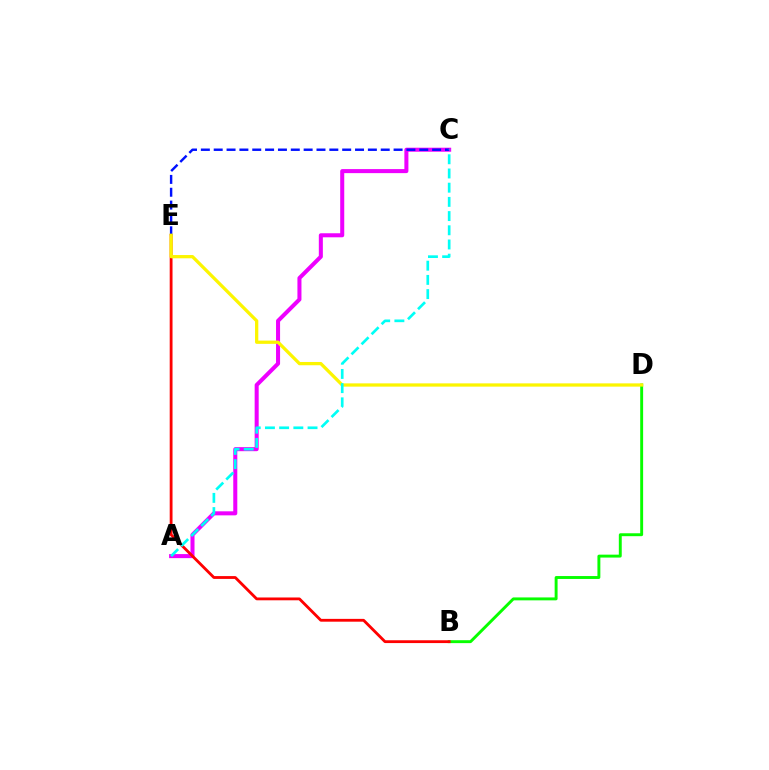{('B', 'D'): [{'color': '#08ff00', 'line_style': 'solid', 'thickness': 2.1}], ('A', 'C'): [{'color': '#ee00ff', 'line_style': 'solid', 'thickness': 2.9}, {'color': '#00fff6', 'line_style': 'dashed', 'thickness': 1.93}], ('B', 'E'): [{'color': '#ff0000', 'line_style': 'solid', 'thickness': 2.03}], ('C', 'E'): [{'color': '#0010ff', 'line_style': 'dashed', 'thickness': 1.75}], ('D', 'E'): [{'color': '#fcf500', 'line_style': 'solid', 'thickness': 2.35}]}